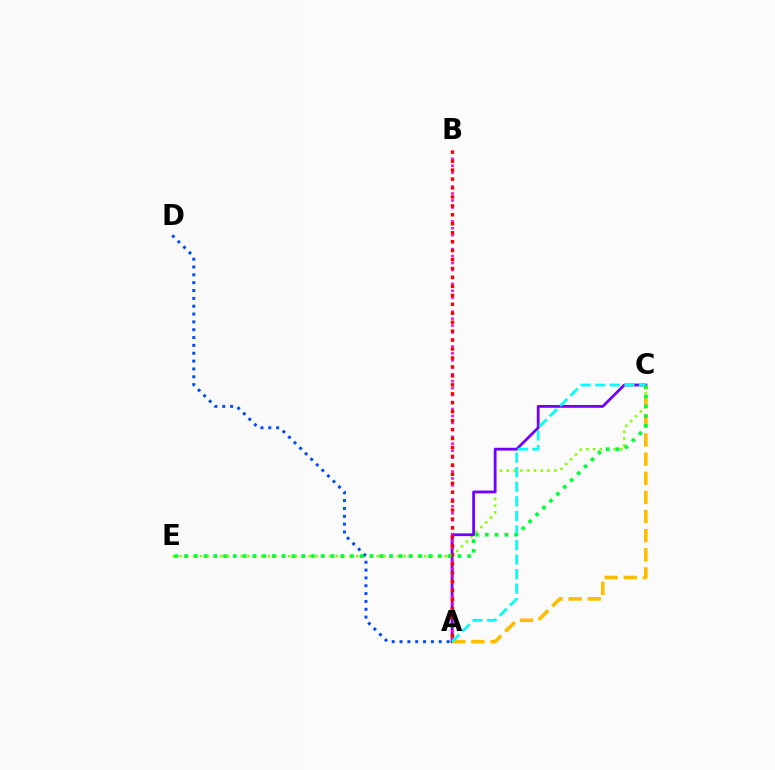{('C', 'E'): [{'color': '#84ff00', 'line_style': 'dotted', 'thickness': 1.85}, {'color': '#00ff39', 'line_style': 'dotted', 'thickness': 2.65}], ('A', 'C'): [{'color': '#7200ff', 'line_style': 'solid', 'thickness': 2.01}, {'color': '#ffbd00', 'line_style': 'dashed', 'thickness': 2.6}, {'color': '#00fff6', 'line_style': 'dashed', 'thickness': 1.98}], ('A', 'D'): [{'color': '#004bff', 'line_style': 'dotted', 'thickness': 2.13}], ('A', 'B'): [{'color': '#ff00cf', 'line_style': 'dotted', 'thickness': 1.89}, {'color': '#ff0000', 'line_style': 'dotted', 'thickness': 2.43}]}